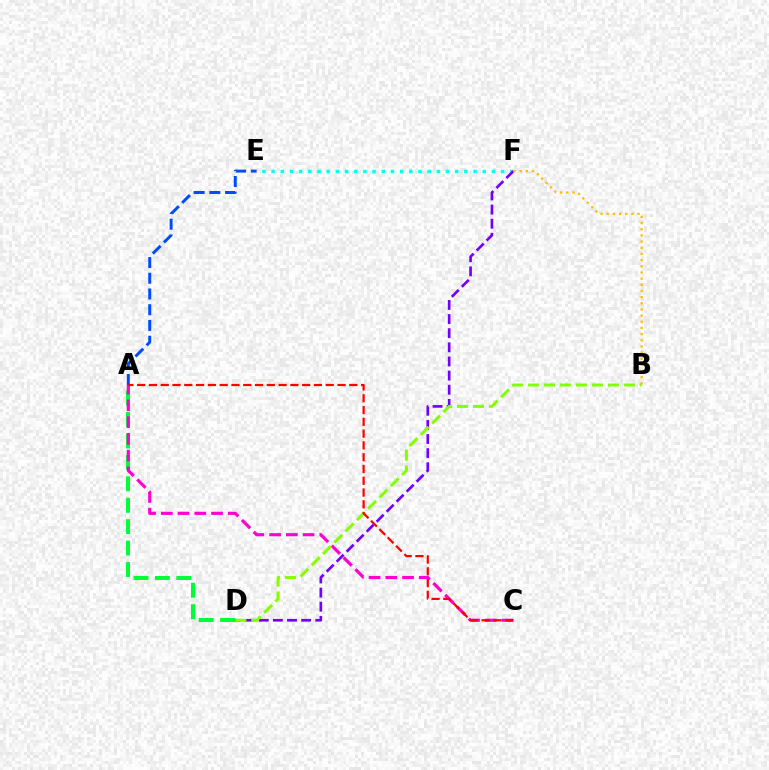{('E', 'F'): [{'color': '#00fff6', 'line_style': 'dotted', 'thickness': 2.49}], ('A', 'D'): [{'color': '#00ff39', 'line_style': 'dashed', 'thickness': 2.91}], ('A', 'C'): [{'color': '#ff00cf', 'line_style': 'dashed', 'thickness': 2.27}, {'color': '#ff0000', 'line_style': 'dashed', 'thickness': 1.6}], ('D', 'F'): [{'color': '#7200ff', 'line_style': 'dashed', 'thickness': 1.92}], ('B', 'D'): [{'color': '#84ff00', 'line_style': 'dashed', 'thickness': 2.17}], ('A', 'E'): [{'color': '#004bff', 'line_style': 'dashed', 'thickness': 2.14}], ('B', 'F'): [{'color': '#ffbd00', 'line_style': 'dotted', 'thickness': 1.68}]}